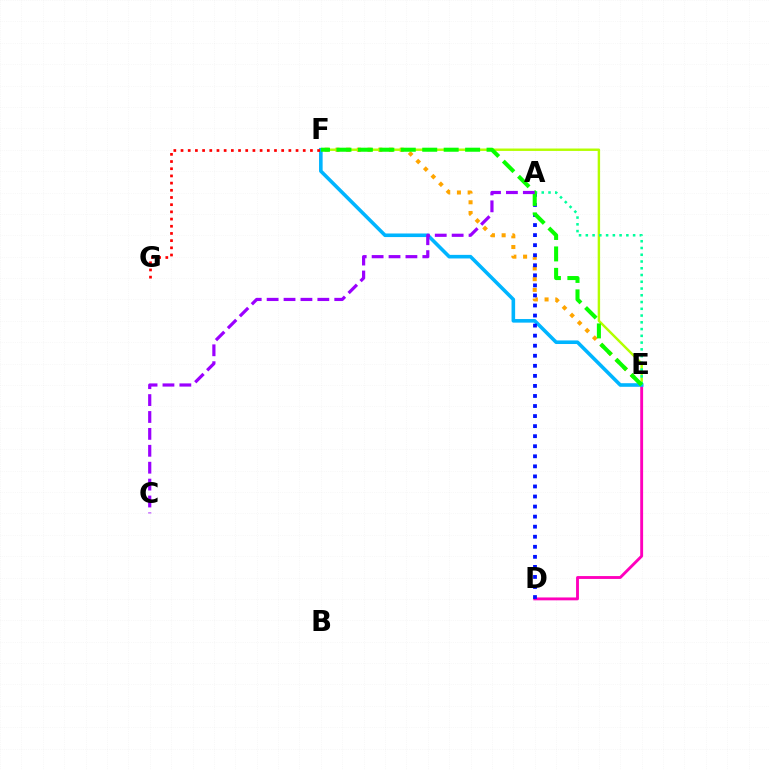{('D', 'E'): [{'color': '#ff00bd', 'line_style': 'solid', 'thickness': 2.07}], ('E', 'F'): [{'color': '#ffa500', 'line_style': 'dotted', 'thickness': 2.91}, {'color': '#b3ff00', 'line_style': 'solid', 'thickness': 1.75}, {'color': '#00b5ff', 'line_style': 'solid', 'thickness': 2.58}, {'color': '#08ff00', 'line_style': 'dashed', 'thickness': 2.91}], ('A', 'D'): [{'color': '#0010ff', 'line_style': 'dotted', 'thickness': 2.73}], ('F', 'G'): [{'color': '#ff0000', 'line_style': 'dotted', 'thickness': 1.95}], ('A', 'E'): [{'color': '#00ff9d', 'line_style': 'dotted', 'thickness': 1.84}], ('A', 'C'): [{'color': '#9b00ff', 'line_style': 'dashed', 'thickness': 2.3}]}